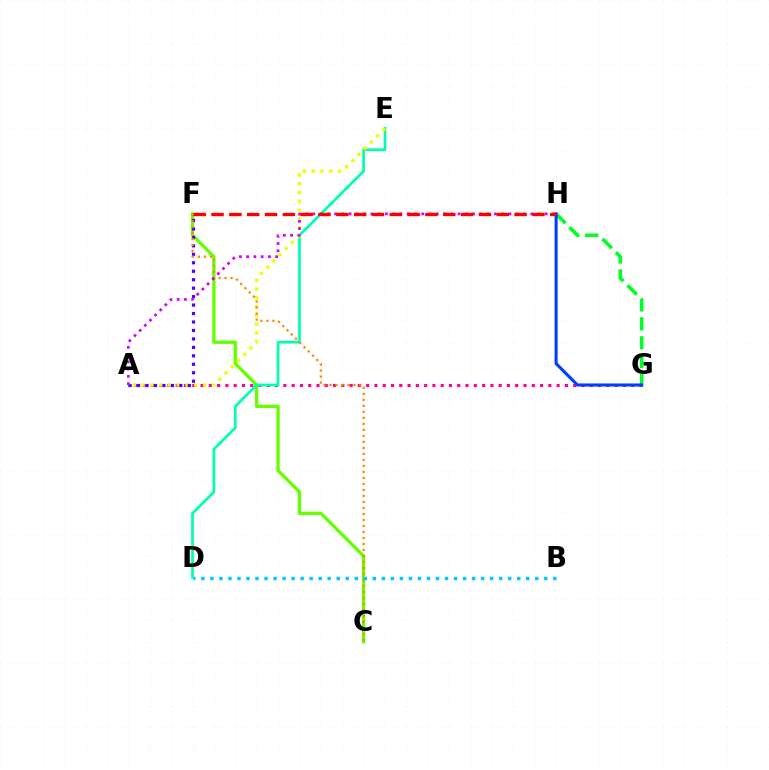{('A', 'G'): [{'color': '#ff00a0', 'line_style': 'dotted', 'thickness': 2.25}], ('C', 'F'): [{'color': '#66ff00', 'line_style': 'solid', 'thickness': 2.39}, {'color': '#ff8800', 'line_style': 'dotted', 'thickness': 1.63}], ('D', 'E'): [{'color': '#00ffaf', 'line_style': 'solid', 'thickness': 1.95}], ('G', 'H'): [{'color': '#00ff27', 'line_style': 'dashed', 'thickness': 2.57}, {'color': '#003fff', 'line_style': 'solid', 'thickness': 2.22}], ('A', 'E'): [{'color': '#eeff00', 'line_style': 'dotted', 'thickness': 2.39}], ('A', 'F'): [{'color': '#4f00ff', 'line_style': 'dotted', 'thickness': 2.3}], ('A', 'H'): [{'color': '#d600ff', 'line_style': 'dotted', 'thickness': 1.97}], ('B', 'D'): [{'color': '#00c7ff', 'line_style': 'dotted', 'thickness': 2.45}], ('F', 'H'): [{'color': '#ff0000', 'line_style': 'dashed', 'thickness': 2.42}]}